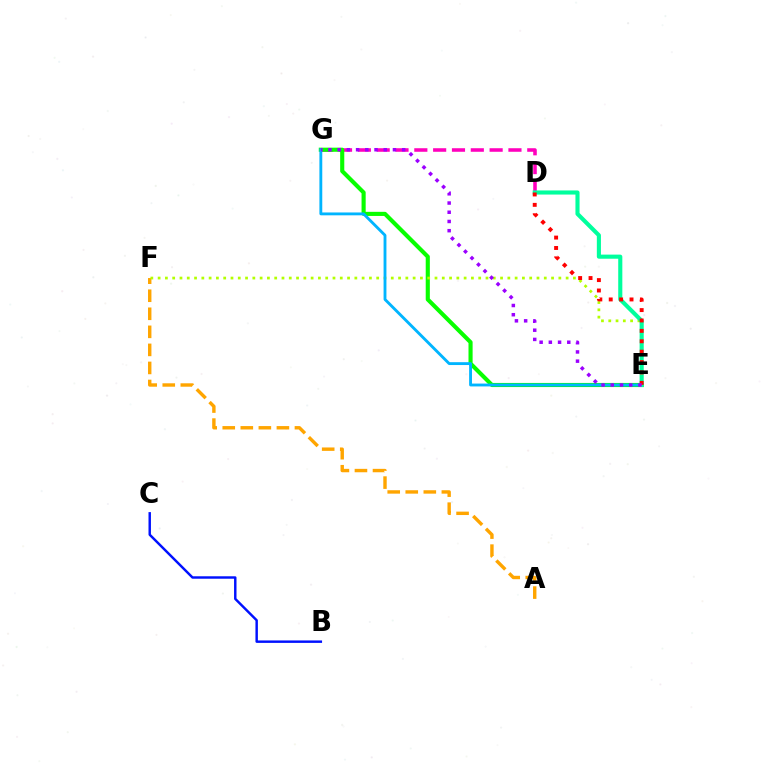{('D', 'G'): [{'color': '#ff00bd', 'line_style': 'dashed', 'thickness': 2.56}], ('A', 'F'): [{'color': '#ffa500', 'line_style': 'dashed', 'thickness': 2.45}], ('E', 'G'): [{'color': '#08ff00', 'line_style': 'solid', 'thickness': 2.97}, {'color': '#00b5ff', 'line_style': 'solid', 'thickness': 2.06}, {'color': '#9b00ff', 'line_style': 'dotted', 'thickness': 2.5}], ('E', 'F'): [{'color': '#b3ff00', 'line_style': 'dotted', 'thickness': 1.98}], ('D', 'E'): [{'color': '#00ff9d', 'line_style': 'solid', 'thickness': 2.96}, {'color': '#ff0000', 'line_style': 'dotted', 'thickness': 2.82}], ('B', 'C'): [{'color': '#0010ff', 'line_style': 'solid', 'thickness': 1.76}]}